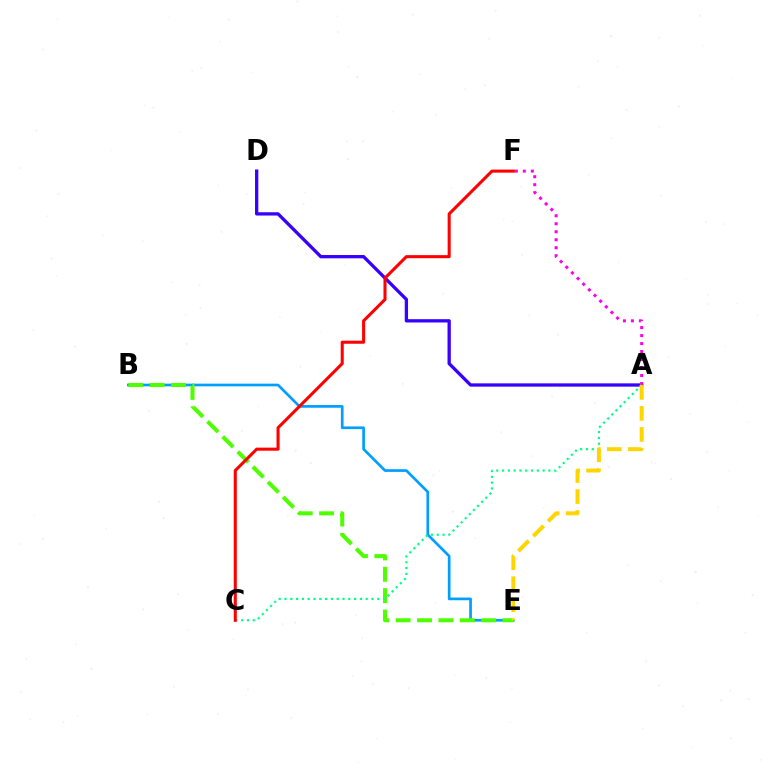{('B', 'E'): [{'color': '#009eff', 'line_style': 'solid', 'thickness': 1.93}, {'color': '#4fff00', 'line_style': 'dashed', 'thickness': 2.9}], ('A', 'D'): [{'color': '#3700ff', 'line_style': 'solid', 'thickness': 2.37}], ('A', 'F'): [{'color': '#ff00ed', 'line_style': 'dotted', 'thickness': 2.17}], ('A', 'C'): [{'color': '#00ff86', 'line_style': 'dotted', 'thickness': 1.58}], ('A', 'E'): [{'color': '#ffd500', 'line_style': 'dashed', 'thickness': 2.86}], ('C', 'F'): [{'color': '#ff0000', 'line_style': 'solid', 'thickness': 2.2}]}